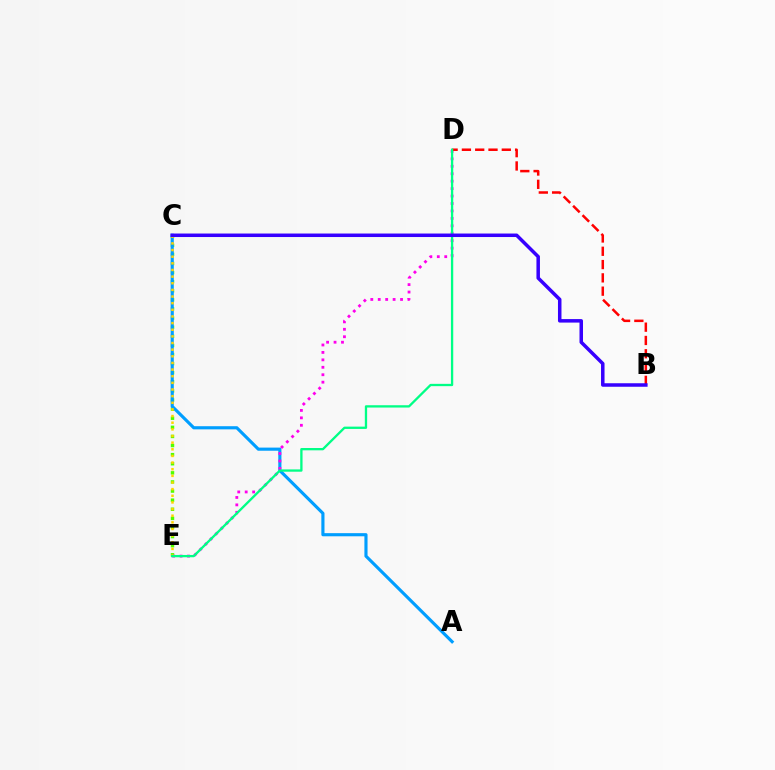{('C', 'E'): [{'color': '#4fff00', 'line_style': 'dotted', 'thickness': 2.47}, {'color': '#ffd500', 'line_style': 'dotted', 'thickness': 1.8}], ('A', 'C'): [{'color': '#009eff', 'line_style': 'solid', 'thickness': 2.26}], ('D', 'E'): [{'color': '#ff00ed', 'line_style': 'dotted', 'thickness': 2.02}, {'color': '#00ff86', 'line_style': 'solid', 'thickness': 1.66}], ('B', 'D'): [{'color': '#ff0000', 'line_style': 'dashed', 'thickness': 1.81}], ('B', 'C'): [{'color': '#3700ff', 'line_style': 'solid', 'thickness': 2.52}]}